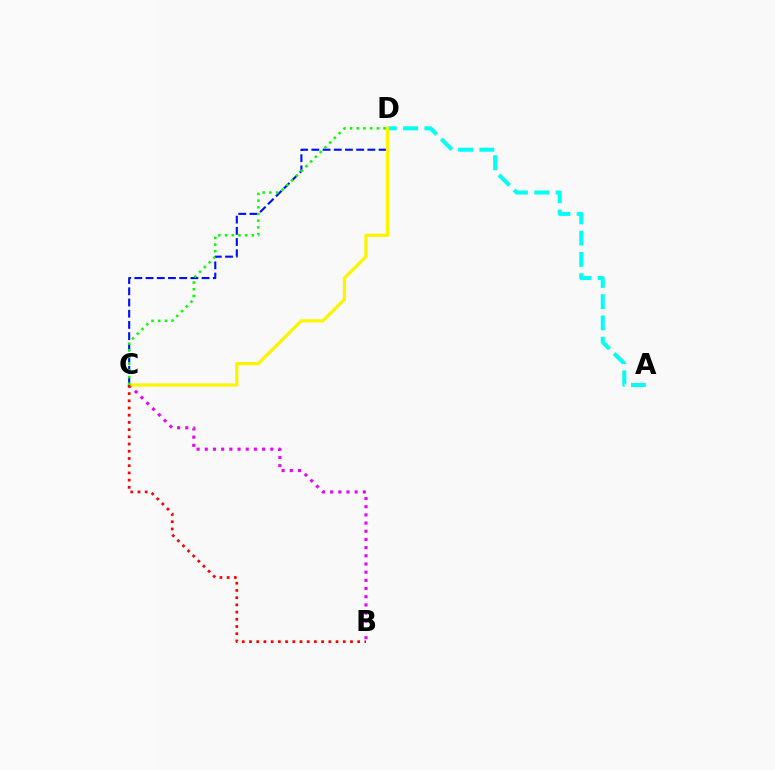{('C', 'D'): [{'color': '#0010ff', 'line_style': 'dashed', 'thickness': 1.52}, {'color': '#fcf500', 'line_style': 'solid', 'thickness': 2.35}, {'color': '#08ff00', 'line_style': 'dotted', 'thickness': 1.82}], ('B', 'C'): [{'color': '#ee00ff', 'line_style': 'dotted', 'thickness': 2.22}, {'color': '#ff0000', 'line_style': 'dotted', 'thickness': 1.96}], ('A', 'D'): [{'color': '#00fff6', 'line_style': 'dashed', 'thickness': 2.89}]}